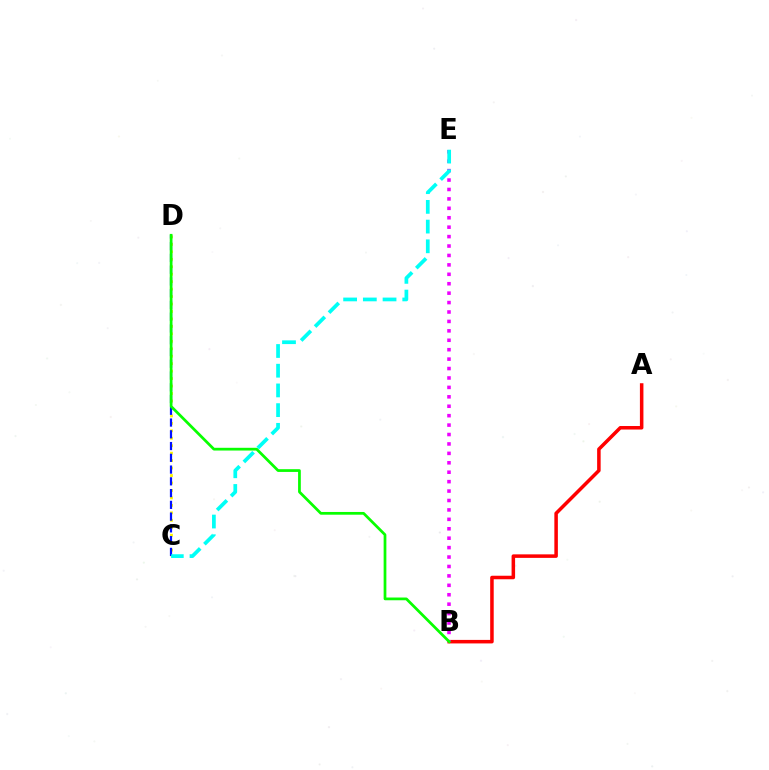{('A', 'B'): [{'color': '#ff0000', 'line_style': 'solid', 'thickness': 2.54}], ('C', 'D'): [{'color': '#fcf500', 'line_style': 'dotted', 'thickness': 2.03}, {'color': '#0010ff', 'line_style': 'dashed', 'thickness': 1.6}], ('B', 'E'): [{'color': '#ee00ff', 'line_style': 'dotted', 'thickness': 2.56}], ('C', 'E'): [{'color': '#00fff6', 'line_style': 'dashed', 'thickness': 2.68}], ('B', 'D'): [{'color': '#08ff00', 'line_style': 'solid', 'thickness': 1.97}]}